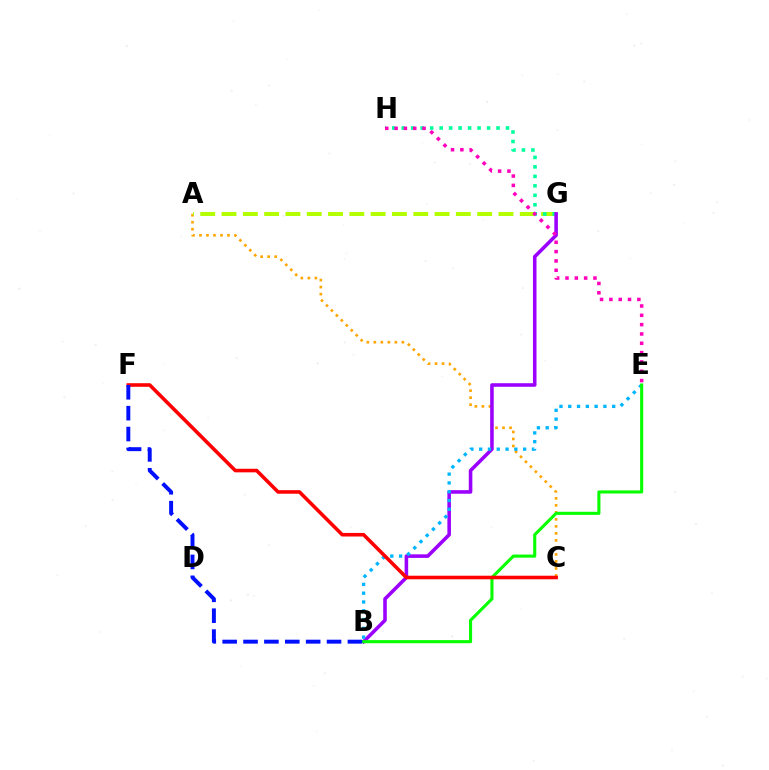{('A', 'C'): [{'color': '#ffa500', 'line_style': 'dotted', 'thickness': 1.9}], ('A', 'G'): [{'color': '#b3ff00', 'line_style': 'dashed', 'thickness': 2.89}], ('G', 'H'): [{'color': '#00ff9d', 'line_style': 'dotted', 'thickness': 2.58}], ('B', 'G'): [{'color': '#9b00ff', 'line_style': 'solid', 'thickness': 2.57}], ('B', 'E'): [{'color': '#00b5ff', 'line_style': 'dotted', 'thickness': 2.39}, {'color': '#08ff00', 'line_style': 'solid', 'thickness': 2.23}], ('C', 'F'): [{'color': '#ff0000', 'line_style': 'solid', 'thickness': 2.58}], ('B', 'F'): [{'color': '#0010ff', 'line_style': 'dashed', 'thickness': 2.84}], ('E', 'H'): [{'color': '#ff00bd', 'line_style': 'dotted', 'thickness': 2.53}]}